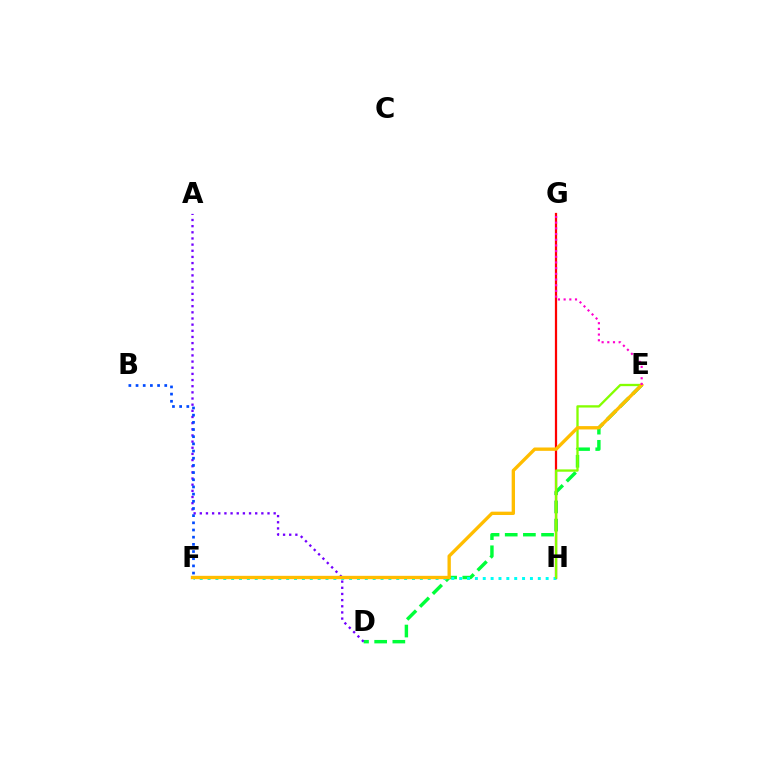{('D', 'E'): [{'color': '#00ff39', 'line_style': 'dashed', 'thickness': 2.47}], ('G', 'H'): [{'color': '#ff0000', 'line_style': 'solid', 'thickness': 1.62}], ('A', 'D'): [{'color': '#7200ff', 'line_style': 'dotted', 'thickness': 1.67}], ('F', 'H'): [{'color': '#00fff6', 'line_style': 'dotted', 'thickness': 2.14}], ('B', 'F'): [{'color': '#004bff', 'line_style': 'dotted', 'thickness': 1.95}], ('E', 'H'): [{'color': '#84ff00', 'line_style': 'solid', 'thickness': 1.67}], ('E', 'F'): [{'color': '#ffbd00', 'line_style': 'solid', 'thickness': 2.41}], ('E', 'G'): [{'color': '#ff00cf', 'line_style': 'dotted', 'thickness': 1.54}]}